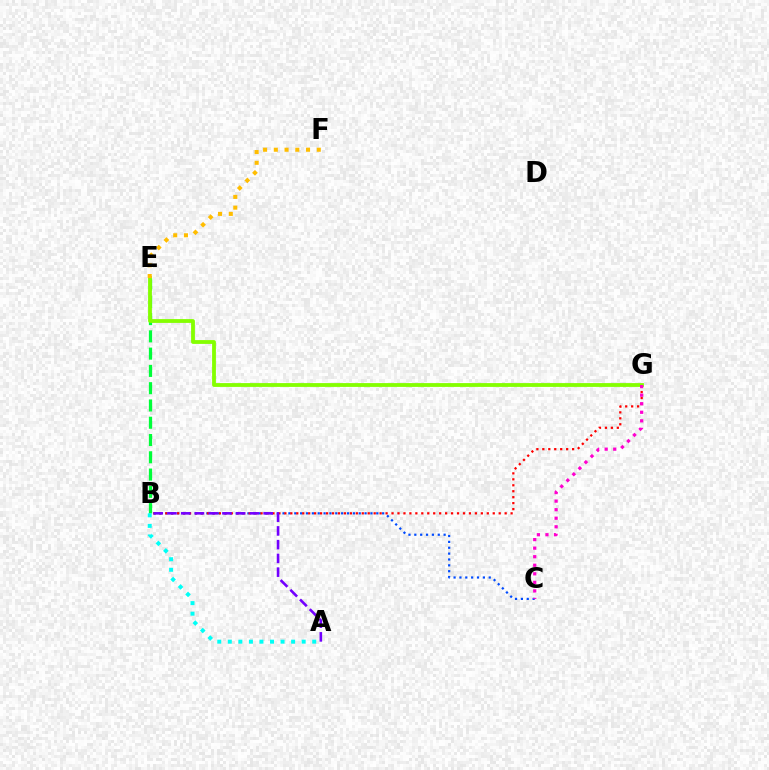{('B', 'E'): [{'color': '#00ff39', 'line_style': 'dashed', 'thickness': 2.35}], ('B', 'C'): [{'color': '#004bff', 'line_style': 'dotted', 'thickness': 1.59}], ('E', 'G'): [{'color': '#84ff00', 'line_style': 'solid', 'thickness': 2.74}], ('B', 'G'): [{'color': '#ff0000', 'line_style': 'dotted', 'thickness': 1.62}], ('C', 'G'): [{'color': '#ff00cf', 'line_style': 'dotted', 'thickness': 2.32}], ('A', 'B'): [{'color': '#7200ff', 'line_style': 'dashed', 'thickness': 1.87}, {'color': '#00fff6', 'line_style': 'dotted', 'thickness': 2.87}], ('E', 'F'): [{'color': '#ffbd00', 'line_style': 'dotted', 'thickness': 2.92}]}